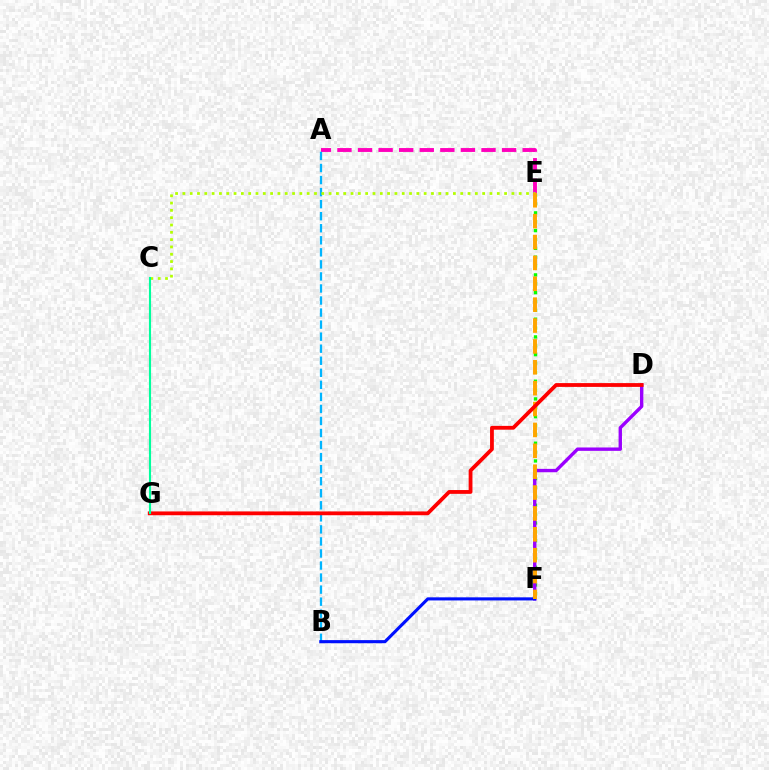{('E', 'F'): [{'color': '#08ff00', 'line_style': 'dotted', 'thickness': 2.41}, {'color': '#ffa500', 'line_style': 'dashed', 'thickness': 2.84}], ('A', 'E'): [{'color': '#ff00bd', 'line_style': 'dashed', 'thickness': 2.8}], ('D', 'F'): [{'color': '#9b00ff', 'line_style': 'solid', 'thickness': 2.43}], ('A', 'B'): [{'color': '#00b5ff', 'line_style': 'dashed', 'thickness': 1.64}], ('B', 'F'): [{'color': '#0010ff', 'line_style': 'solid', 'thickness': 2.24}], ('C', 'E'): [{'color': '#b3ff00', 'line_style': 'dotted', 'thickness': 1.99}], ('D', 'G'): [{'color': '#ff0000', 'line_style': 'solid', 'thickness': 2.73}], ('C', 'G'): [{'color': '#00ff9d', 'line_style': 'solid', 'thickness': 1.53}]}